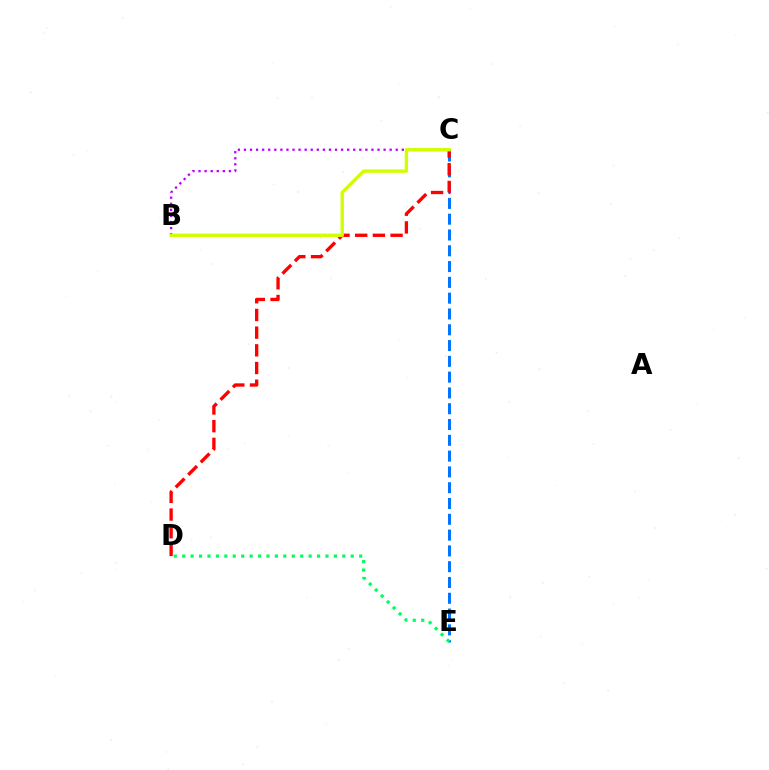{('C', 'E'): [{'color': '#0074ff', 'line_style': 'dashed', 'thickness': 2.15}], ('B', 'C'): [{'color': '#b900ff', 'line_style': 'dotted', 'thickness': 1.65}, {'color': '#d1ff00', 'line_style': 'solid', 'thickness': 2.43}], ('D', 'E'): [{'color': '#00ff5c', 'line_style': 'dotted', 'thickness': 2.29}], ('C', 'D'): [{'color': '#ff0000', 'line_style': 'dashed', 'thickness': 2.4}]}